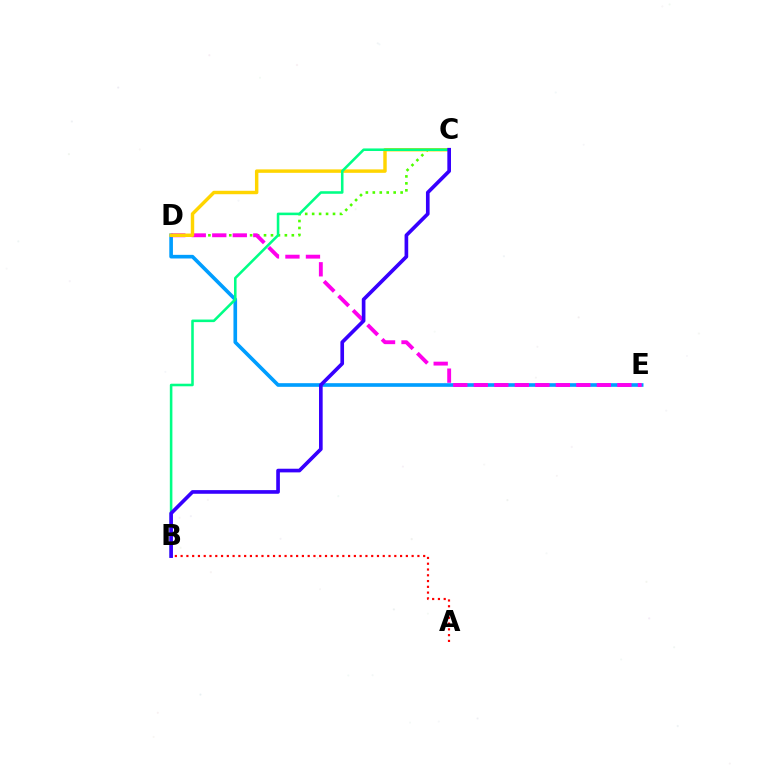{('D', 'E'): [{'color': '#009eff', 'line_style': 'solid', 'thickness': 2.62}, {'color': '#ff00ed', 'line_style': 'dashed', 'thickness': 2.79}], ('C', 'D'): [{'color': '#4fff00', 'line_style': 'dotted', 'thickness': 1.89}, {'color': '#ffd500', 'line_style': 'solid', 'thickness': 2.48}], ('A', 'B'): [{'color': '#ff0000', 'line_style': 'dotted', 'thickness': 1.57}], ('B', 'C'): [{'color': '#00ff86', 'line_style': 'solid', 'thickness': 1.85}, {'color': '#3700ff', 'line_style': 'solid', 'thickness': 2.63}]}